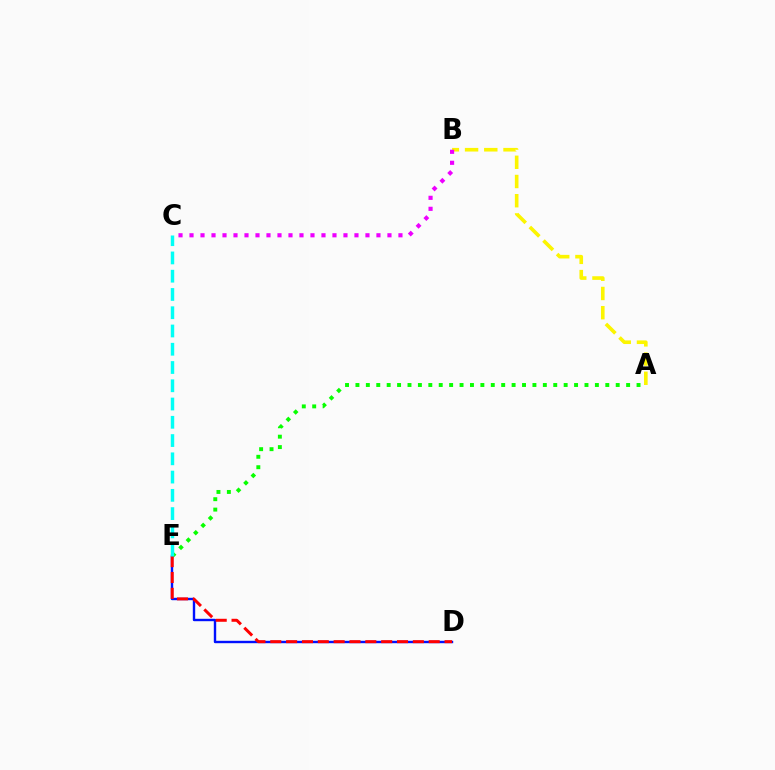{('A', 'E'): [{'color': '#08ff00', 'line_style': 'dotted', 'thickness': 2.83}], ('A', 'B'): [{'color': '#fcf500', 'line_style': 'dashed', 'thickness': 2.61}], ('D', 'E'): [{'color': '#0010ff', 'line_style': 'solid', 'thickness': 1.73}, {'color': '#ff0000', 'line_style': 'dashed', 'thickness': 2.15}], ('B', 'C'): [{'color': '#ee00ff', 'line_style': 'dotted', 'thickness': 2.99}], ('C', 'E'): [{'color': '#00fff6', 'line_style': 'dashed', 'thickness': 2.48}]}